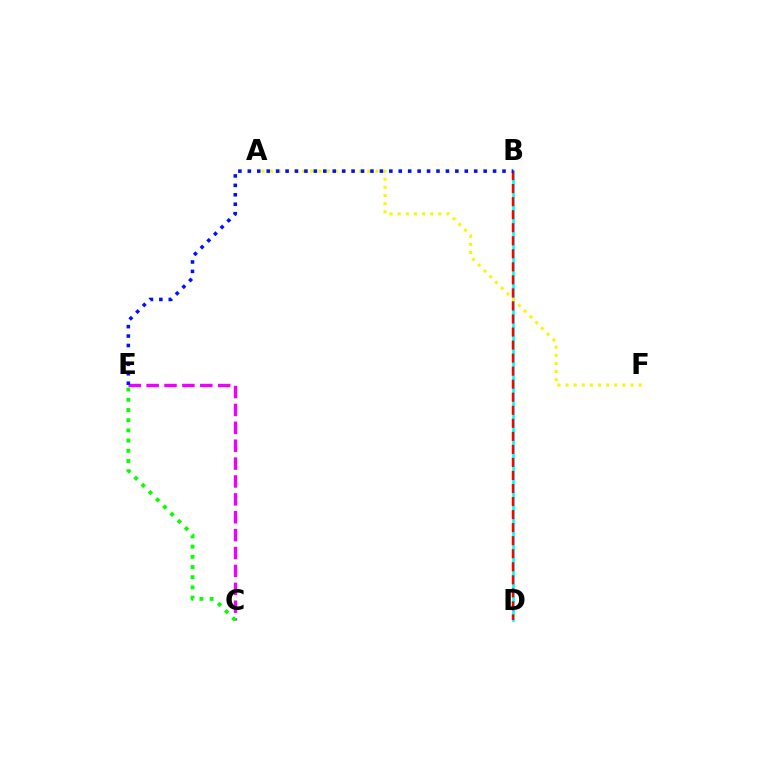{('B', 'D'): [{'color': '#00fff6', 'line_style': 'solid', 'thickness': 1.94}, {'color': '#ff0000', 'line_style': 'dashed', 'thickness': 1.77}], ('A', 'F'): [{'color': '#fcf500', 'line_style': 'dotted', 'thickness': 2.21}], ('C', 'E'): [{'color': '#ee00ff', 'line_style': 'dashed', 'thickness': 2.43}, {'color': '#08ff00', 'line_style': 'dotted', 'thickness': 2.77}], ('B', 'E'): [{'color': '#0010ff', 'line_style': 'dotted', 'thickness': 2.56}]}